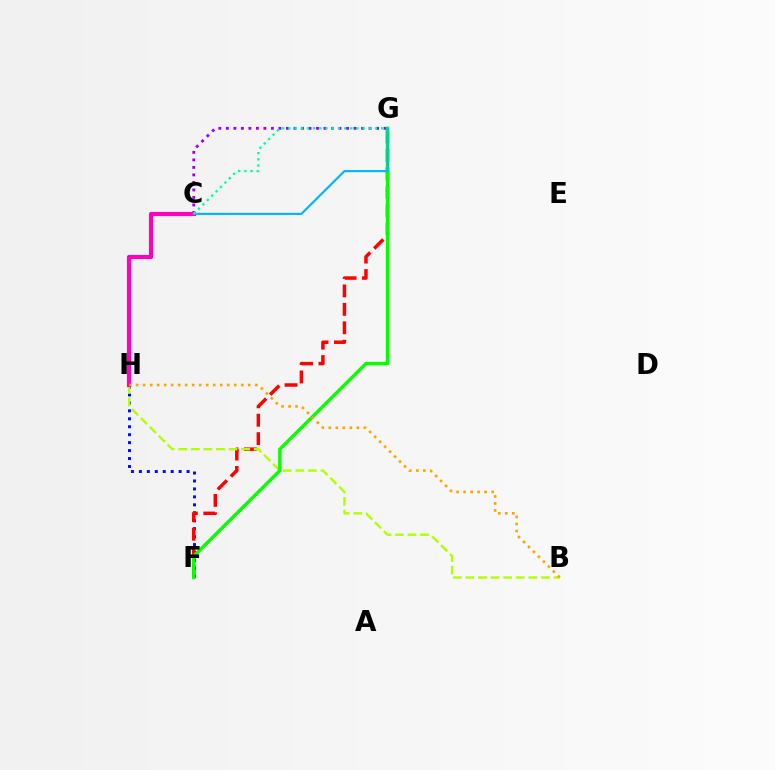{('C', 'G'): [{'color': '#9b00ff', 'line_style': 'dotted', 'thickness': 2.04}, {'color': '#00b5ff', 'line_style': 'solid', 'thickness': 1.54}, {'color': '#00ff9d', 'line_style': 'dotted', 'thickness': 1.68}], ('F', 'H'): [{'color': '#0010ff', 'line_style': 'dotted', 'thickness': 2.16}], ('F', 'G'): [{'color': '#ff0000', 'line_style': 'dashed', 'thickness': 2.51}, {'color': '#08ff00', 'line_style': 'solid', 'thickness': 2.45}], ('B', 'H'): [{'color': '#b3ff00', 'line_style': 'dashed', 'thickness': 1.71}, {'color': '#ffa500', 'line_style': 'dotted', 'thickness': 1.9}], ('C', 'H'): [{'color': '#ff00bd', 'line_style': 'solid', 'thickness': 2.99}]}